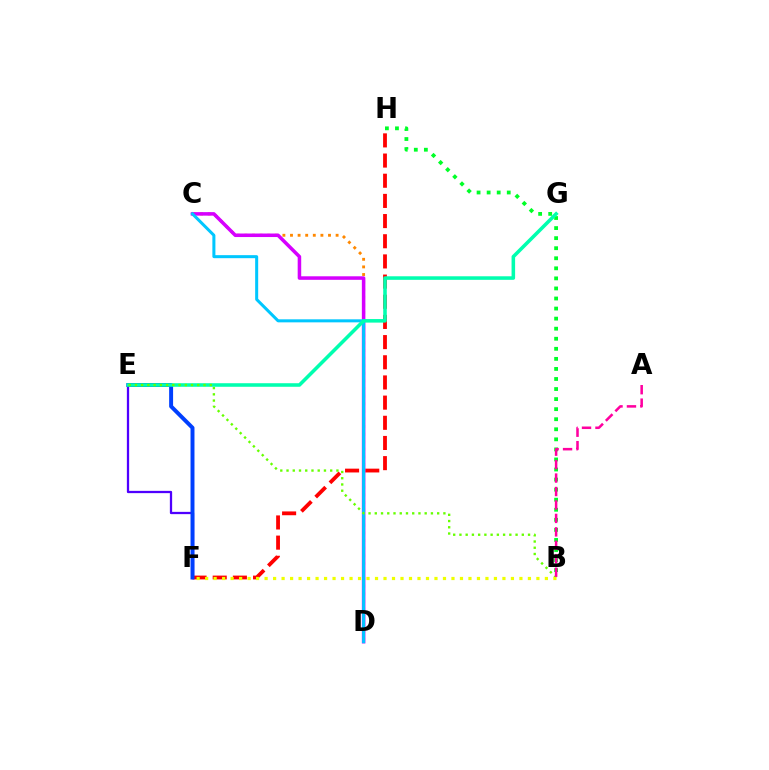{('C', 'D'): [{'color': '#ff8800', 'line_style': 'dotted', 'thickness': 2.07}, {'color': '#d600ff', 'line_style': 'solid', 'thickness': 2.54}, {'color': '#00c7ff', 'line_style': 'solid', 'thickness': 2.18}], ('E', 'F'): [{'color': '#4f00ff', 'line_style': 'solid', 'thickness': 1.64}, {'color': '#003fff', 'line_style': 'solid', 'thickness': 2.84}], ('F', 'H'): [{'color': '#ff0000', 'line_style': 'dashed', 'thickness': 2.74}], ('B', 'H'): [{'color': '#00ff27', 'line_style': 'dotted', 'thickness': 2.73}], ('E', 'G'): [{'color': '#00ffaf', 'line_style': 'solid', 'thickness': 2.56}], ('B', 'E'): [{'color': '#66ff00', 'line_style': 'dotted', 'thickness': 1.69}], ('B', 'F'): [{'color': '#eeff00', 'line_style': 'dotted', 'thickness': 2.31}], ('A', 'B'): [{'color': '#ff00a0', 'line_style': 'dashed', 'thickness': 1.83}]}